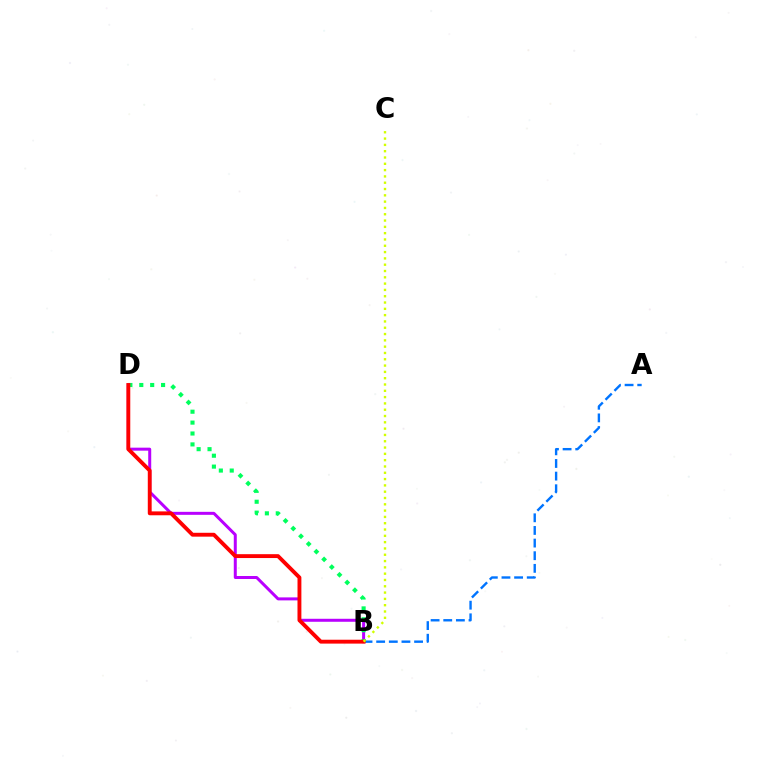{('B', 'D'): [{'color': '#b900ff', 'line_style': 'solid', 'thickness': 2.16}, {'color': '#00ff5c', 'line_style': 'dotted', 'thickness': 2.96}, {'color': '#ff0000', 'line_style': 'solid', 'thickness': 2.79}], ('A', 'B'): [{'color': '#0074ff', 'line_style': 'dashed', 'thickness': 1.72}], ('B', 'C'): [{'color': '#d1ff00', 'line_style': 'dotted', 'thickness': 1.71}]}